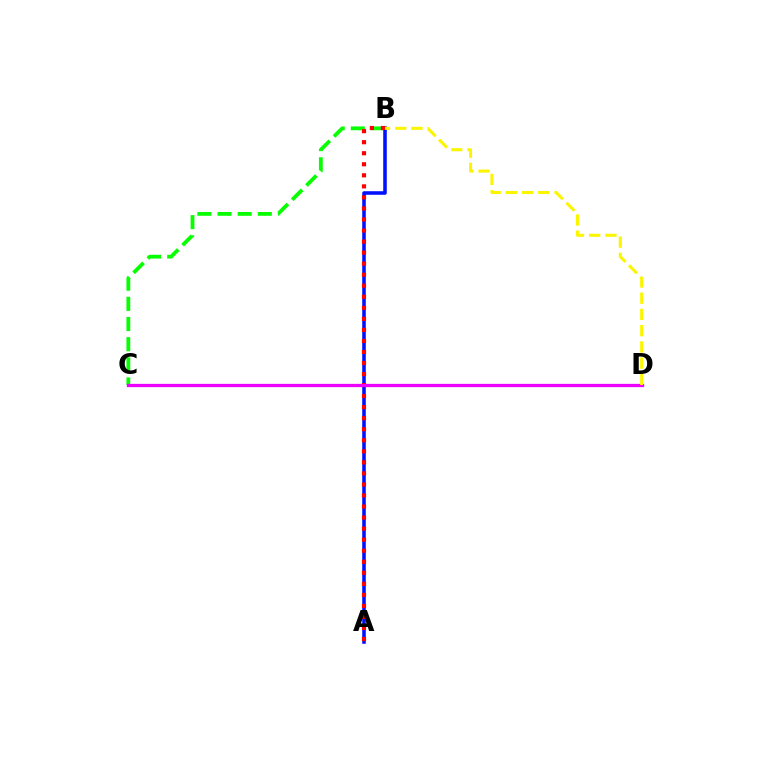{('B', 'C'): [{'color': '#08ff00', 'line_style': 'dashed', 'thickness': 2.74}], ('C', 'D'): [{'color': '#00fff6', 'line_style': 'dashed', 'thickness': 2.04}, {'color': '#ee00ff', 'line_style': 'solid', 'thickness': 2.36}], ('A', 'B'): [{'color': '#0010ff', 'line_style': 'solid', 'thickness': 2.56}, {'color': '#ff0000', 'line_style': 'dotted', 'thickness': 3.0}], ('B', 'D'): [{'color': '#fcf500', 'line_style': 'dashed', 'thickness': 2.2}]}